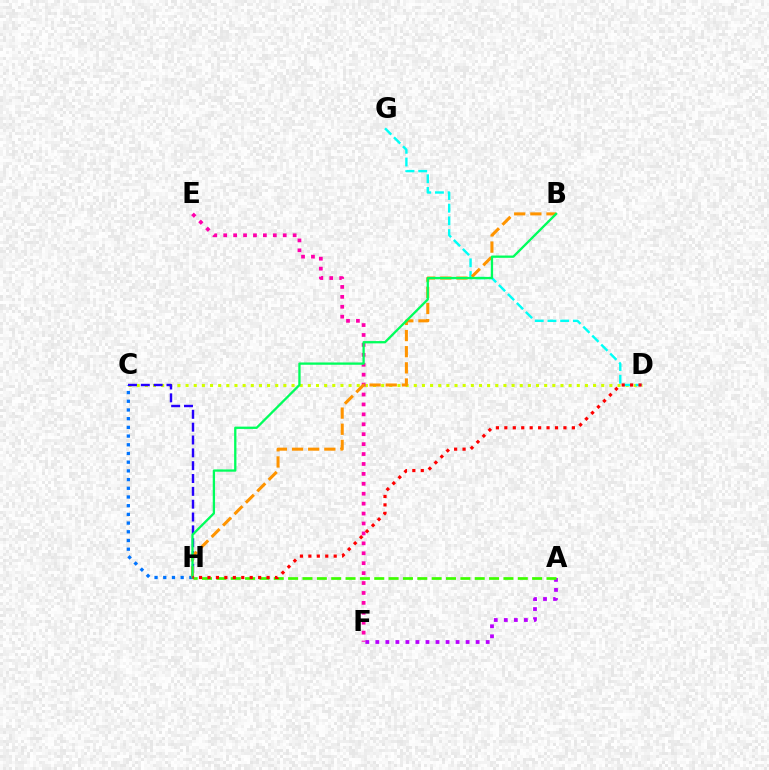{('C', 'D'): [{'color': '#d1ff00', 'line_style': 'dotted', 'thickness': 2.21}], ('D', 'G'): [{'color': '#00fff6', 'line_style': 'dashed', 'thickness': 1.73}], ('C', 'H'): [{'color': '#0074ff', 'line_style': 'dotted', 'thickness': 2.36}, {'color': '#2500ff', 'line_style': 'dashed', 'thickness': 1.74}], ('A', 'F'): [{'color': '#b900ff', 'line_style': 'dotted', 'thickness': 2.73}], ('E', 'F'): [{'color': '#ff00ac', 'line_style': 'dotted', 'thickness': 2.7}], ('A', 'H'): [{'color': '#3dff00', 'line_style': 'dashed', 'thickness': 1.95}], ('B', 'H'): [{'color': '#ff9400', 'line_style': 'dashed', 'thickness': 2.19}, {'color': '#00ff5c', 'line_style': 'solid', 'thickness': 1.66}], ('D', 'H'): [{'color': '#ff0000', 'line_style': 'dotted', 'thickness': 2.29}]}